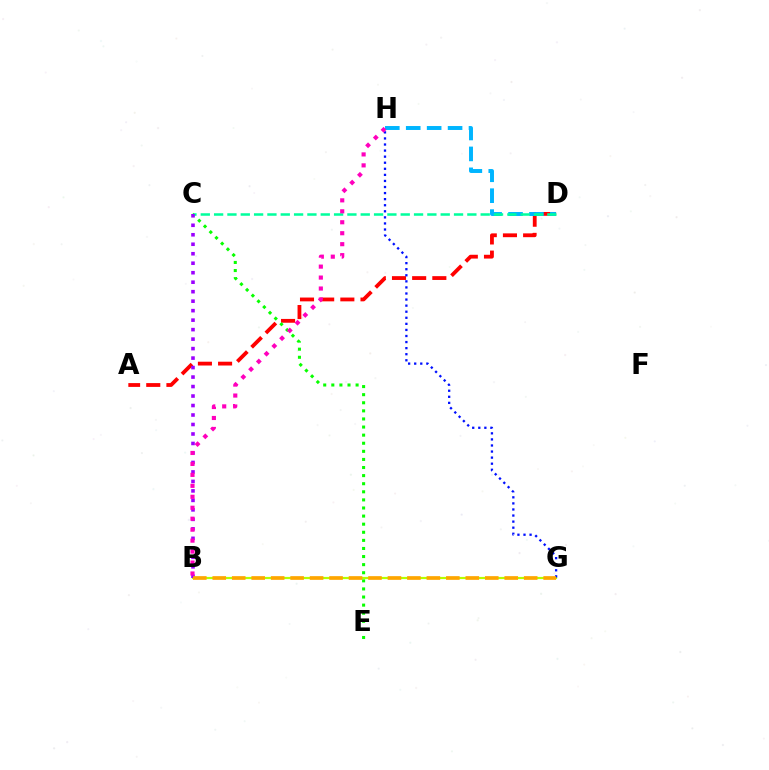{('A', 'D'): [{'color': '#ff0000', 'line_style': 'dashed', 'thickness': 2.74}], ('C', 'E'): [{'color': '#08ff00', 'line_style': 'dotted', 'thickness': 2.2}], ('D', 'H'): [{'color': '#00b5ff', 'line_style': 'dashed', 'thickness': 2.84}], ('C', 'D'): [{'color': '#00ff9d', 'line_style': 'dashed', 'thickness': 1.81}], ('B', 'G'): [{'color': '#b3ff00', 'line_style': 'solid', 'thickness': 1.58}, {'color': '#ffa500', 'line_style': 'dashed', 'thickness': 2.64}], ('B', 'C'): [{'color': '#9b00ff', 'line_style': 'dotted', 'thickness': 2.58}], ('G', 'H'): [{'color': '#0010ff', 'line_style': 'dotted', 'thickness': 1.65}], ('B', 'H'): [{'color': '#ff00bd', 'line_style': 'dotted', 'thickness': 2.98}]}